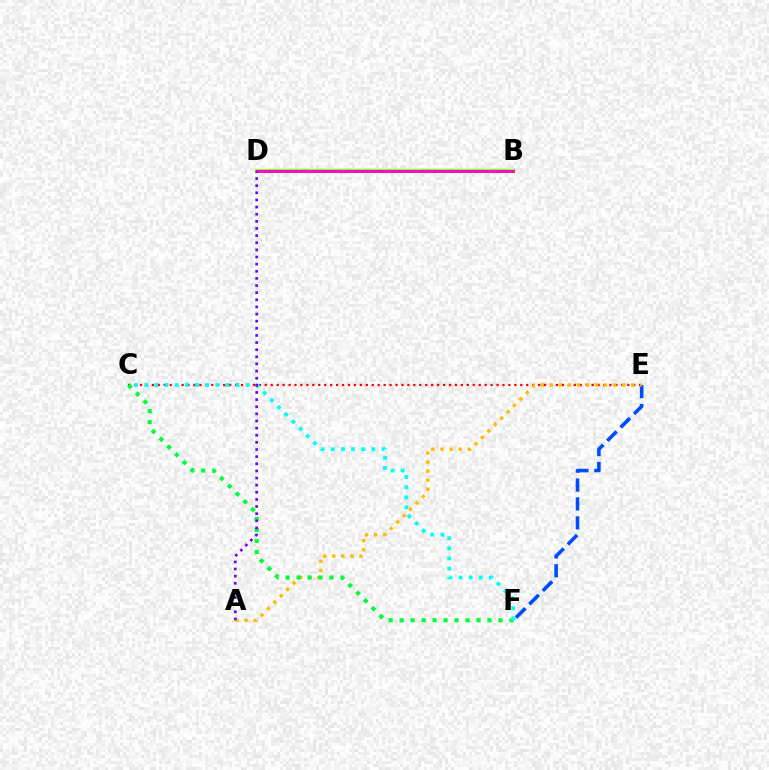{('C', 'E'): [{'color': '#ff0000', 'line_style': 'dotted', 'thickness': 1.61}], ('B', 'D'): [{'color': '#84ff00', 'line_style': 'solid', 'thickness': 2.97}, {'color': '#ff00cf', 'line_style': 'solid', 'thickness': 2.01}], ('E', 'F'): [{'color': '#004bff', 'line_style': 'dashed', 'thickness': 2.57}], ('A', 'E'): [{'color': '#ffbd00', 'line_style': 'dotted', 'thickness': 2.46}], ('C', 'F'): [{'color': '#00ff39', 'line_style': 'dotted', 'thickness': 2.98}, {'color': '#00fff6', 'line_style': 'dotted', 'thickness': 2.76}], ('A', 'D'): [{'color': '#7200ff', 'line_style': 'dotted', 'thickness': 1.94}]}